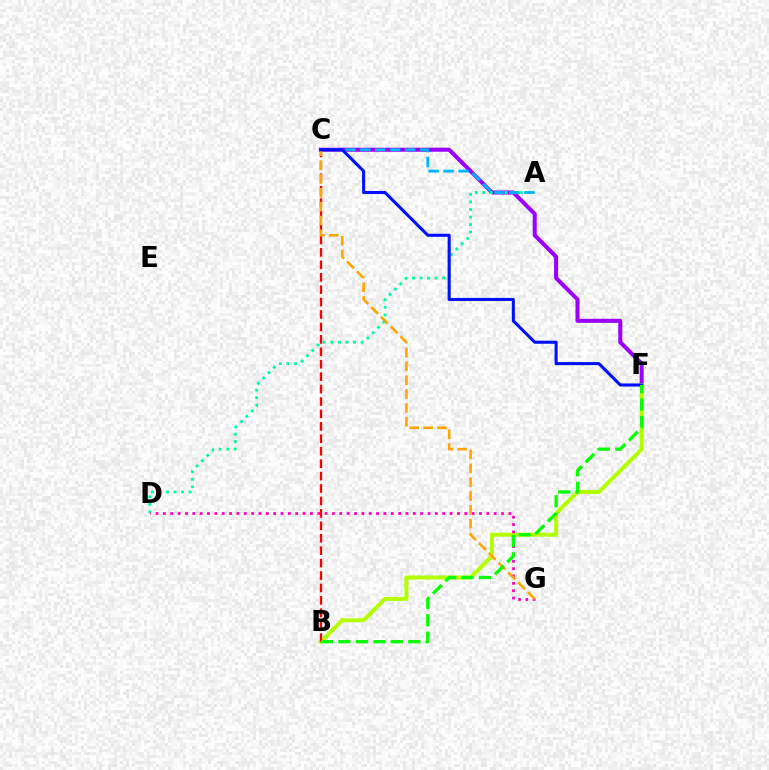{('C', 'F'): [{'color': '#9b00ff', 'line_style': 'solid', 'thickness': 2.91}, {'color': '#0010ff', 'line_style': 'solid', 'thickness': 2.21}], ('A', 'D'): [{'color': '#00ff9d', 'line_style': 'dotted', 'thickness': 2.05}], ('B', 'F'): [{'color': '#b3ff00', 'line_style': 'solid', 'thickness': 2.88}, {'color': '#08ff00', 'line_style': 'dashed', 'thickness': 2.37}], ('D', 'G'): [{'color': '#ff00bd', 'line_style': 'dotted', 'thickness': 2.0}], ('A', 'C'): [{'color': '#00b5ff', 'line_style': 'dashed', 'thickness': 2.03}], ('B', 'C'): [{'color': '#ff0000', 'line_style': 'dashed', 'thickness': 1.69}], ('C', 'G'): [{'color': '#ffa500', 'line_style': 'dashed', 'thickness': 1.88}]}